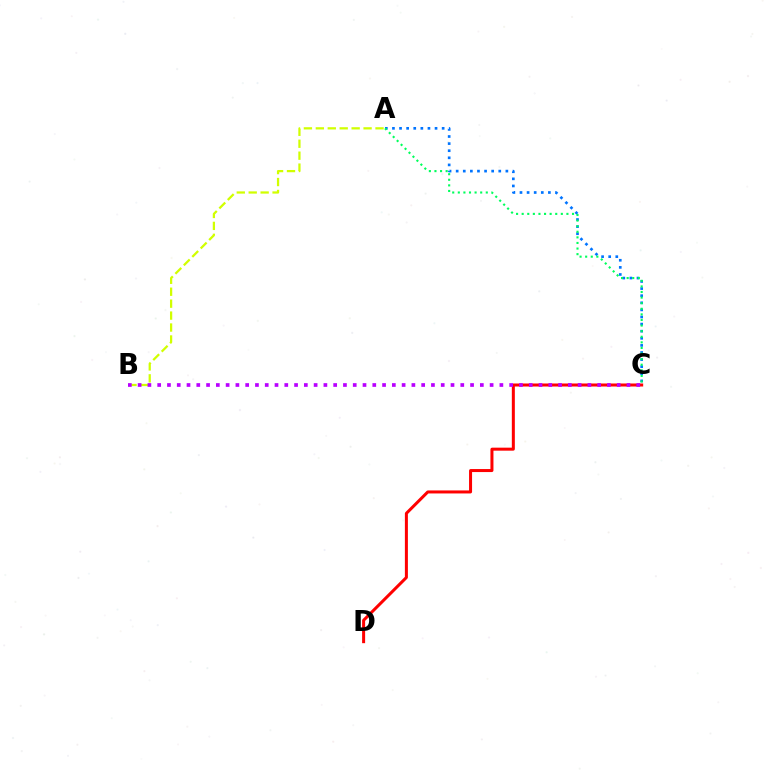{('A', 'C'): [{'color': '#0074ff', 'line_style': 'dotted', 'thickness': 1.93}, {'color': '#00ff5c', 'line_style': 'dotted', 'thickness': 1.52}], ('A', 'B'): [{'color': '#d1ff00', 'line_style': 'dashed', 'thickness': 1.62}], ('C', 'D'): [{'color': '#ff0000', 'line_style': 'solid', 'thickness': 2.17}], ('B', 'C'): [{'color': '#b900ff', 'line_style': 'dotted', 'thickness': 2.66}]}